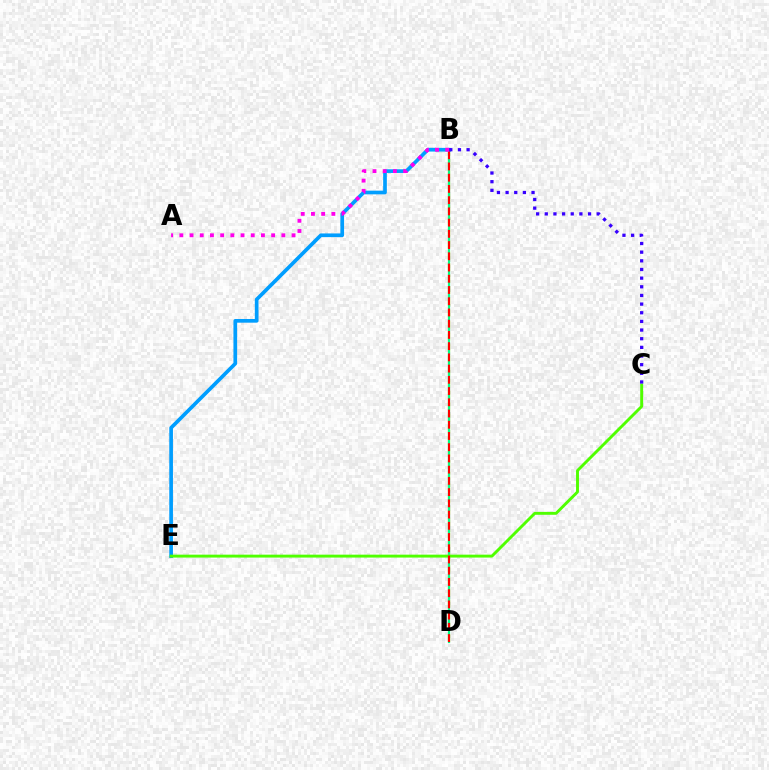{('B', 'D'): [{'color': '#ffd500', 'line_style': 'dashed', 'thickness': 1.57}, {'color': '#00ff86', 'line_style': 'solid', 'thickness': 1.58}, {'color': '#ff0000', 'line_style': 'dashed', 'thickness': 1.53}], ('B', 'E'): [{'color': '#009eff', 'line_style': 'solid', 'thickness': 2.65}], ('C', 'E'): [{'color': '#4fff00', 'line_style': 'solid', 'thickness': 2.09}], ('A', 'B'): [{'color': '#ff00ed', 'line_style': 'dotted', 'thickness': 2.77}], ('B', 'C'): [{'color': '#3700ff', 'line_style': 'dotted', 'thickness': 2.35}]}